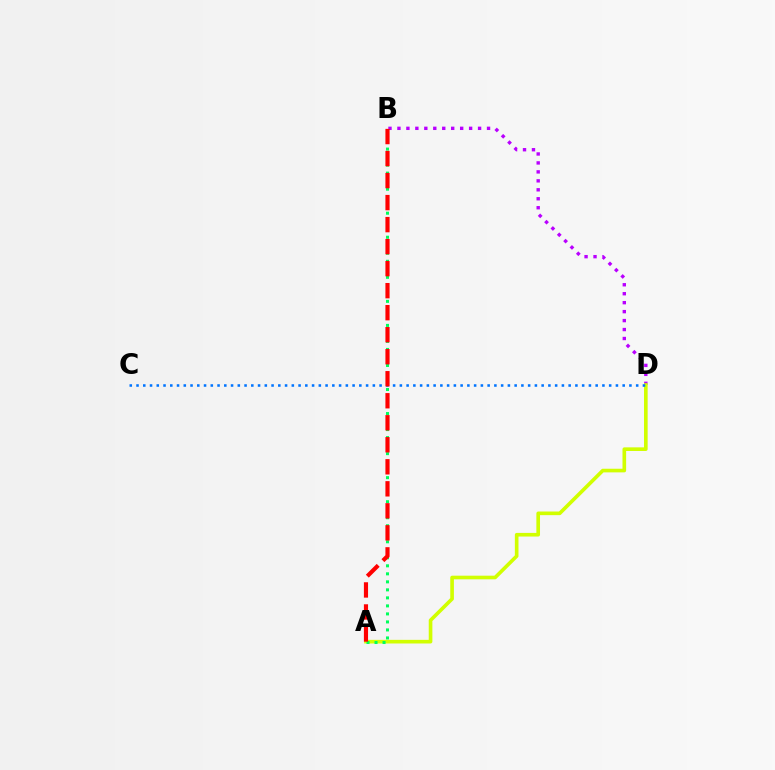{('B', 'D'): [{'color': '#b900ff', 'line_style': 'dotted', 'thickness': 2.43}], ('A', 'D'): [{'color': '#d1ff00', 'line_style': 'solid', 'thickness': 2.62}], ('C', 'D'): [{'color': '#0074ff', 'line_style': 'dotted', 'thickness': 1.83}], ('A', 'B'): [{'color': '#00ff5c', 'line_style': 'dotted', 'thickness': 2.18}, {'color': '#ff0000', 'line_style': 'dashed', 'thickness': 2.99}]}